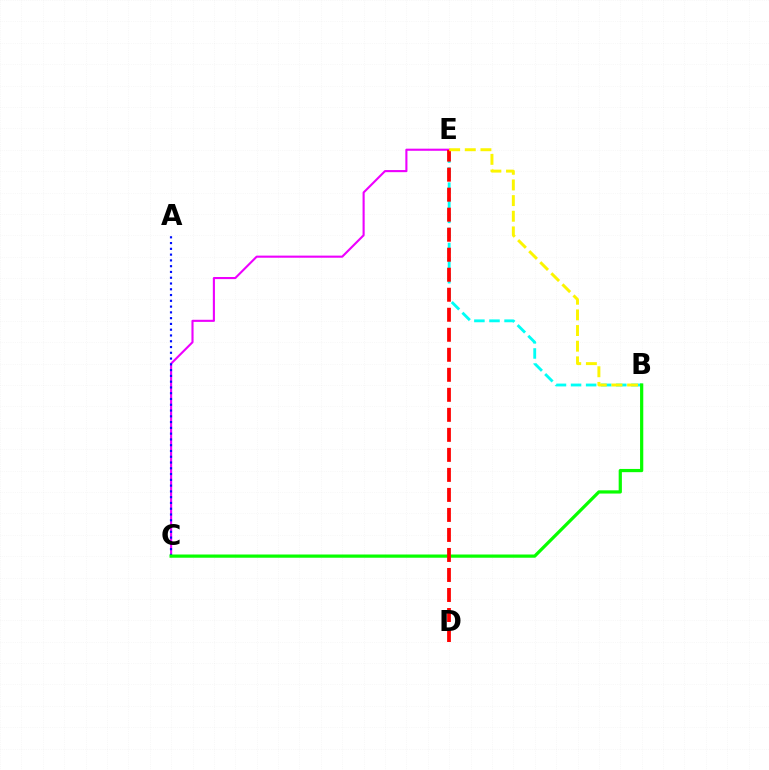{('C', 'E'): [{'color': '#ee00ff', 'line_style': 'solid', 'thickness': 1.52}], ('B', 'E'): [{'color': '#00fff6', 'line_style': 'dashed', 'thickness': 2.05}, {'color': '#fcf500', 'line_style': 'dashed', 'thickness': 2.13}], ('A', 'C'): [{'color': '#0010ff', 'line_style': 'dotted', 'thickness': 1.57}], ('B', 'C'): [{'color': '#08ff00', 'line_style': 'solid', 'thickness': 2.32}], ('D', 'E'): [{'color': '#ff0000', 'line_style': 'dashed', 'thickness': 2.72}]}